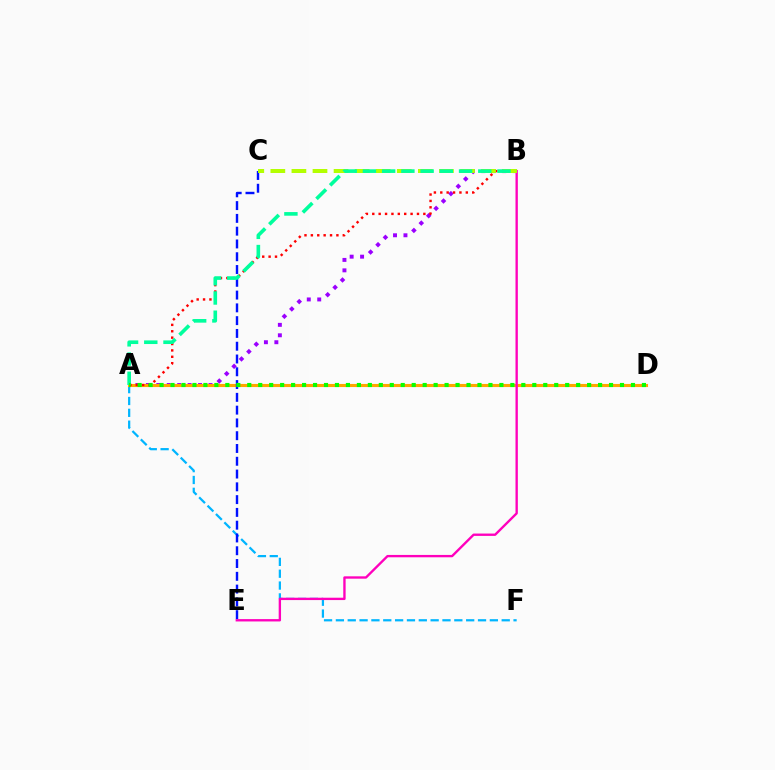{('A', 'B'): [{'color': '#9b00ff', 'line_style': 'dotted', 'thickness': 2.84}, {'color': '#ff0000', 'line_style': 'dotted', 'thickness': 1.73}, {'color': '#00ff9d', 'line_style': 'dashed', 'thickness': 2.61}], ('A', 'F'): [{'color': '#00b5ff', 'line_style': 'dashed', 'thickness': 1.61}], ('A', 'D'): [{'color': '#ffa500', 'line_style': 'solid', 'thickness': 2.23}, {'color': '#08ff00', 'line_style': 'dotted', 'thickness': 2.98}], ('C', 'E'): [{'color': '#0010ff', 'line_style': 'dashed', 'thickness': 1.74}], ('B', 'E'): [{'color': '#ff00bd', 'line_style': 'solid', 'thickness': 1.7}], ('B', 'C'): [{'color': '#b3ff00', 'line_style': 'dashed', 'thickness': 2.86}]}